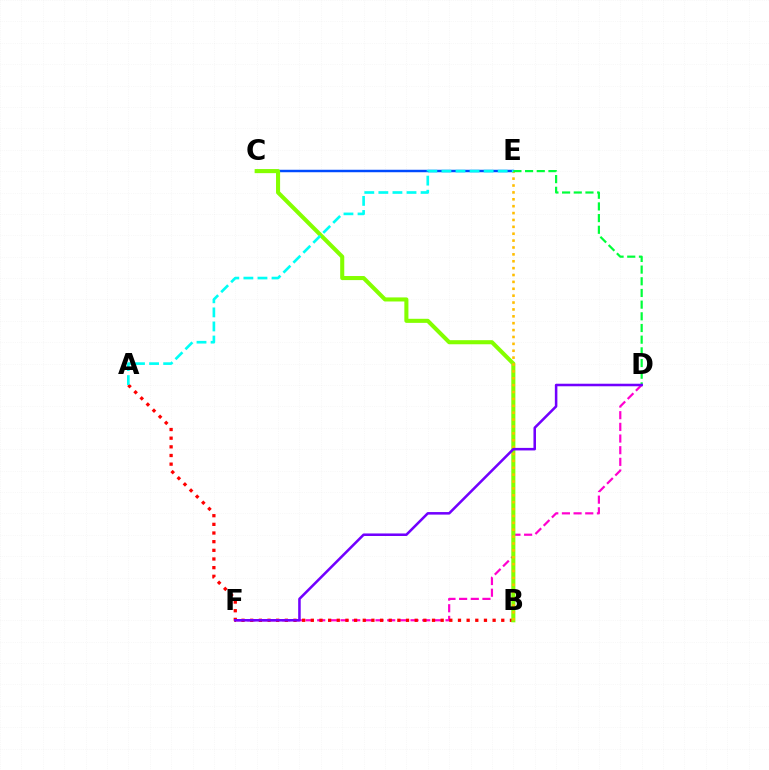{('D', 'F'): [{'color': '#ff00cf', 'line_style': 'dashed', 'thickness': 1.58}, {'color': '#7200ff', 'line_style': 'solid', 'thickness': 1.83}], ('C', 'E'): [{'color': '#004bff', 'line_style': 'solid', 'thickness': 1.78}], ('A', 'B'): [{'color': '#ff0000', 'line_style': 'dotted', 'thickness': 2.35}], ('B', 'C'): [{'color': '#84ff00', 'line_style': 'solid', 'thickness': 2.93}], ('B', 'E'): [{'color': '#ffbd00', 'line_style': 'dotted', 'thickness': 1.87}], ('D', 'E'): [{'color': '#00ff39', 'line_style': 'dashed', 'thickness': 1.59}], ('A', 'E'): [{'color': '#00fff6', 'line_style': 'dashed', 'thickness': 1.91}]}